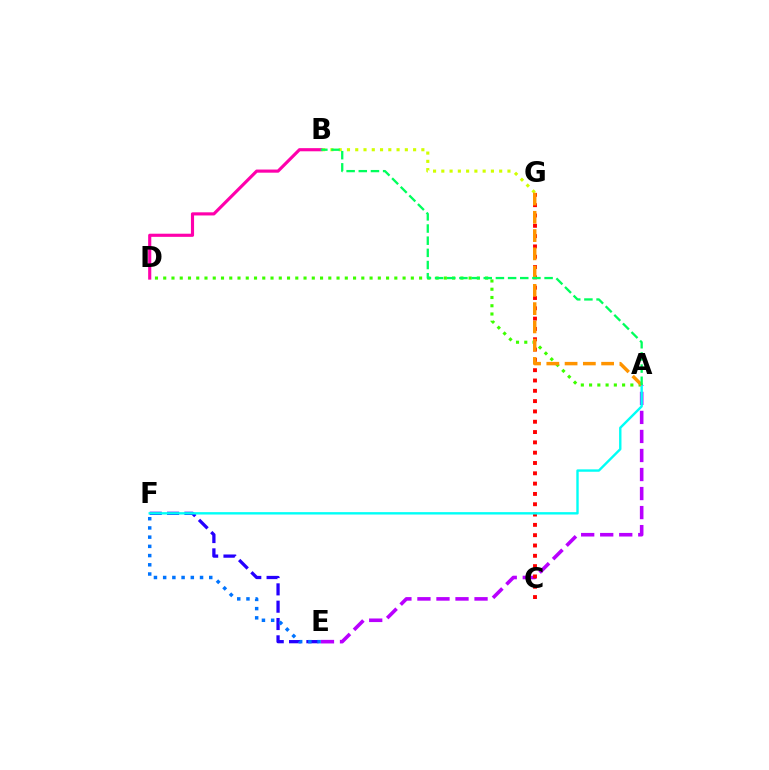{('E', 'F'): [{'color': '#2500ff', 'line_style': 'dashed', 'thickness': 2.35}, {'color': '#0074ff', 'line_style': 'dotted', 'thickness': 2.5}], ('A', 'D'): [{'color': '#3dff00', 'line_style': 'dotted', 'thickness': 2.24}], ('B', 'G'): [{'color': '#d1ff00', 'line_style': 'dotted', 'thickness': 2.25}], ('A', 'E'): [{'color': '#b900ff', 'line_style': 'dashed', 'thickness': 2.59}], ('B', 'D'): [{'color': '#ff00ac', 'line_style': 'solid', 'thickness': 2.26}], ('C', 'G'): [{'color': '#ff0000', 'line_style': 'dotted', 'thickness': 2.8}], ('A', 'F'): [{'color': '#00fff6', 'line_style': 'solid', 'thickness': 1.72}], ('A', 'G'): [{'color': '#ff9400', 'line_style': 'dashed', 'thickness': 2.48}], ('A', 'B'): [{'color': '#00ff5c', 'line_style': 'dashed', 'thickness': 1.65}]}